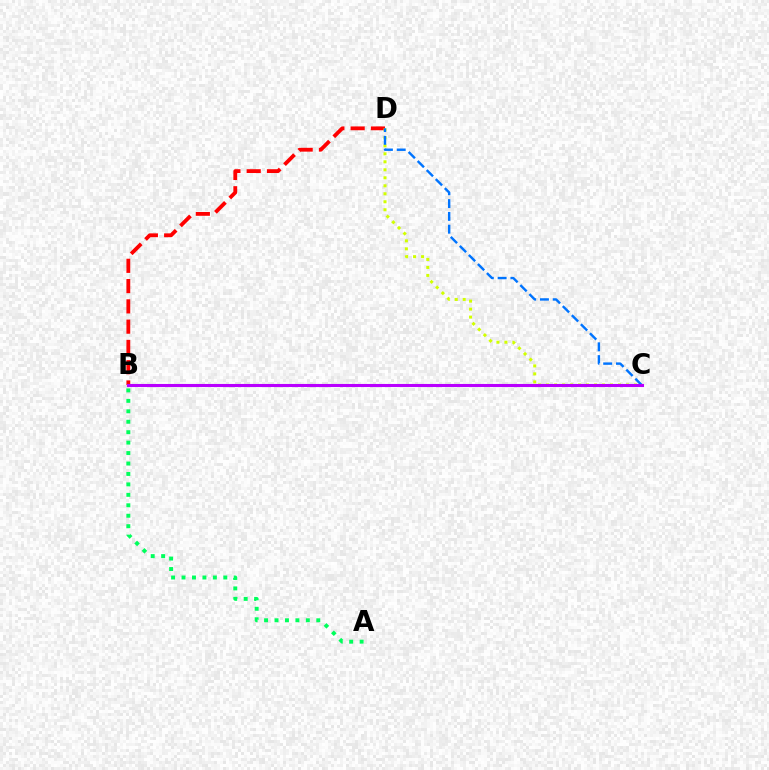{('B', 'D'): [{'color': '#ff0000', 'line_style': 'dashed', 'thickness': 2.75}], ('C', 'D'): [{'color': '#d1ff00', 'line_style': 'dotted', 'thickness': 2.17}, {'color': '#0074ff', 'line_style': 'dashed', 'thickness': 1.74}], ('A', 'B'): [{'color': '#00ff5c', 'line_style': 'dotted', 'thickness': 2.84}], ('B', 'C'): [{'color': '#b900ff', 'line_style': 'solid', 'thickness': 2.22}]}